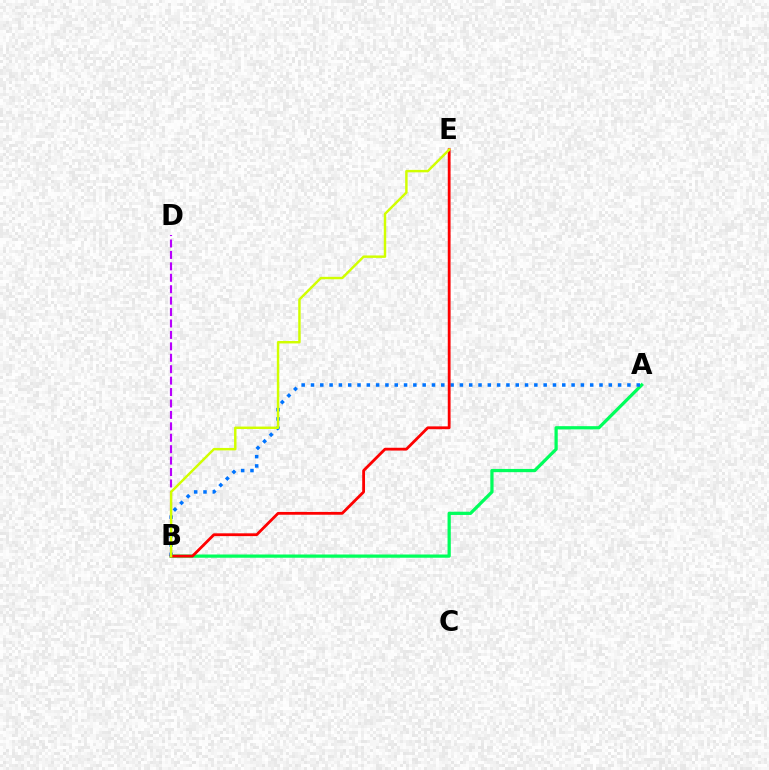{('A', 'B'): [{'color': '#00ff5c', 'line_style': 'solid', 'thickness': 2.33}, {'color': '#0074ff', 'line_style': 'dotted', 'thickness': 2.53}], ('B', 'E'): [{'color': '#ff0000', 'line_style': 'solid', 'thickness': 2.02}, {'color': '#d1ff00', 'line_style': 'solid', 'thickness': 1.76}], ('B', 'D'): [{'color': '#b900ff', 'line_style': 'dashed', 'thickness': 1.55}]}